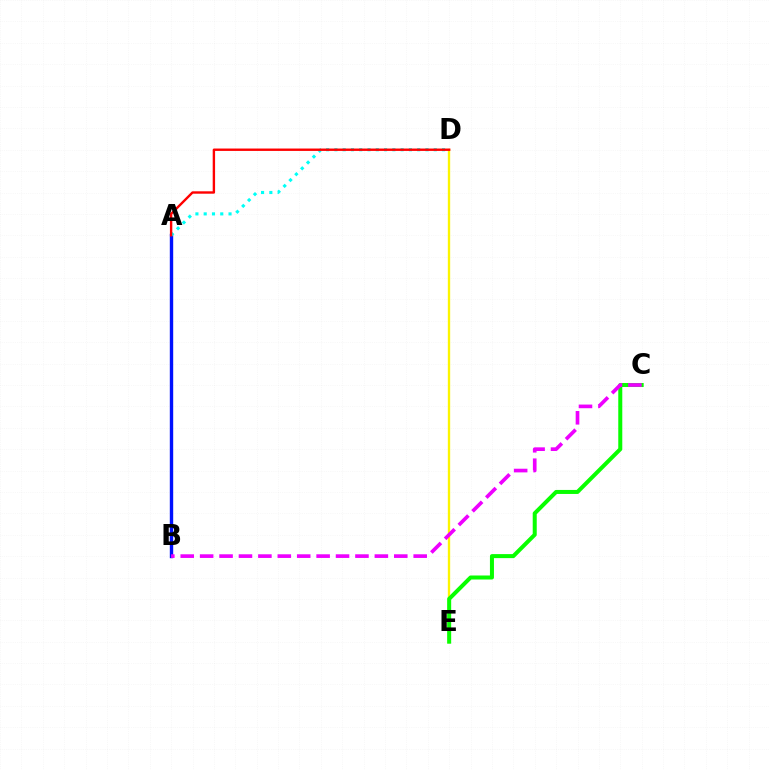{('A', 'B'): [{'color': '#0010ff', 'line_style': 'solid', 'thickness': 2.44}], ('D', 'E'): [{'color': '#fcf500', 'line_style': 'solid', 'thickness': 1.69}], ('A', 'D'): [{'color': '#00fff6', 'line_style': 'dotted', 'thickness': 2.25}, {'color': '#ff0000', 'line_style': 'solid', 'thickness': 1.72}], ('C', 'E'): [{'color': '#08ff00', 'line_style': 'solid', 'thickness': 2.89}], ('B', 'C'): [{'color': '#ee00ff', 'line_style': 'dashed', 'thickness': 2.64}]}